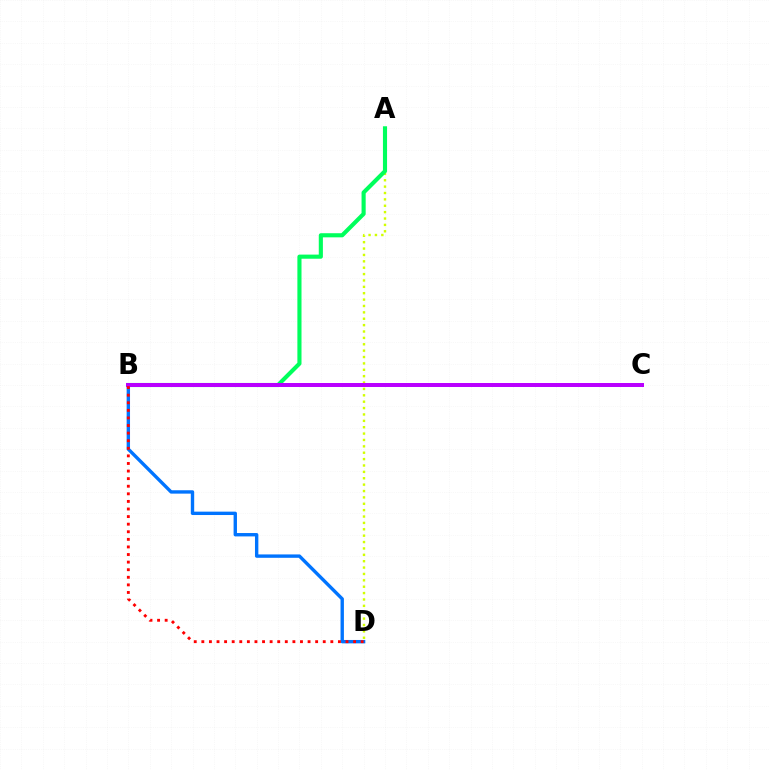{('A', 'D'): [{'color': '#d1ff00', 'line_style': 'dotted', 'thickness': 1.73}], ('B', 'D'): [{'color': '#0074ff', 'line_style': 'solid', 'thickness': 2.43}, {'color': '#ff0000', 'line_style': 'dotted', 'thickness': 2.06}], ('A', 'B'): [{'color': '#00ff5c', 'line_style': 'solid', 'thickness': 2.97}], ('B', 'C'): [{'color': '#b900ff', 'line_style': 'solid', 'thickness': 2.87}]}